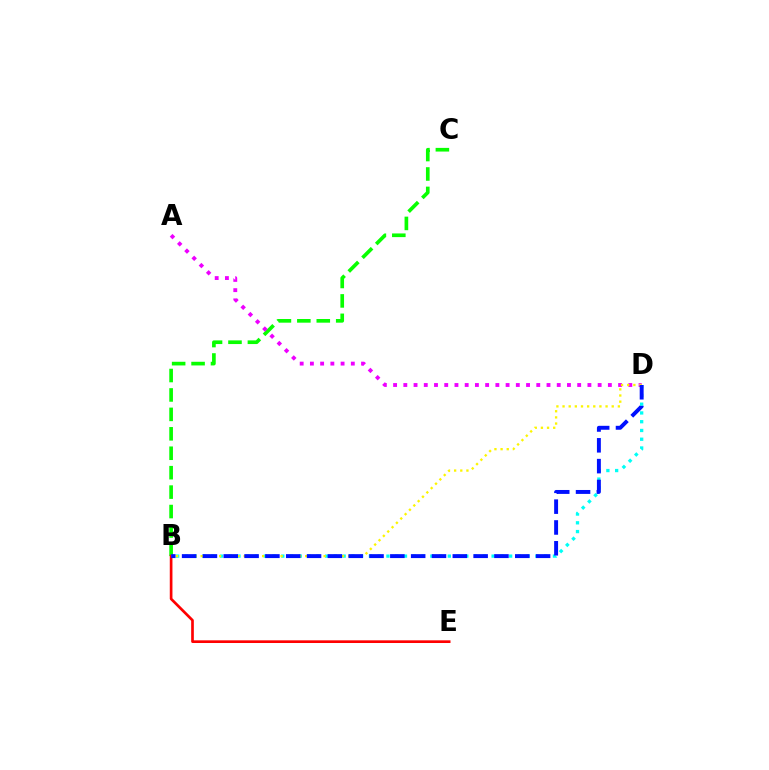{('B', 'C'): [{'color': '#08ff00', 'line_style': 'dashed', 'thickness': 2.64}], ('A', 'D'): [{'color': '#ee00ff', 'line_style': 'dotted', 'thickness': 2.78}], ('B', 'D'): [{'color': '#00fff6', 'line_style': 'dotted', 'thickness': 2.38}, {'color': '#fcf500', 'line_style': 'dotted', 'thickness': 1.67}, {'color': '#0010ff', 'line_style': 'dashed', 'thickness': 2.83}], ('B', 'E'): [{'color': '#ff0000', 'line_style': 'solid', 'thickness': 1.93}]}